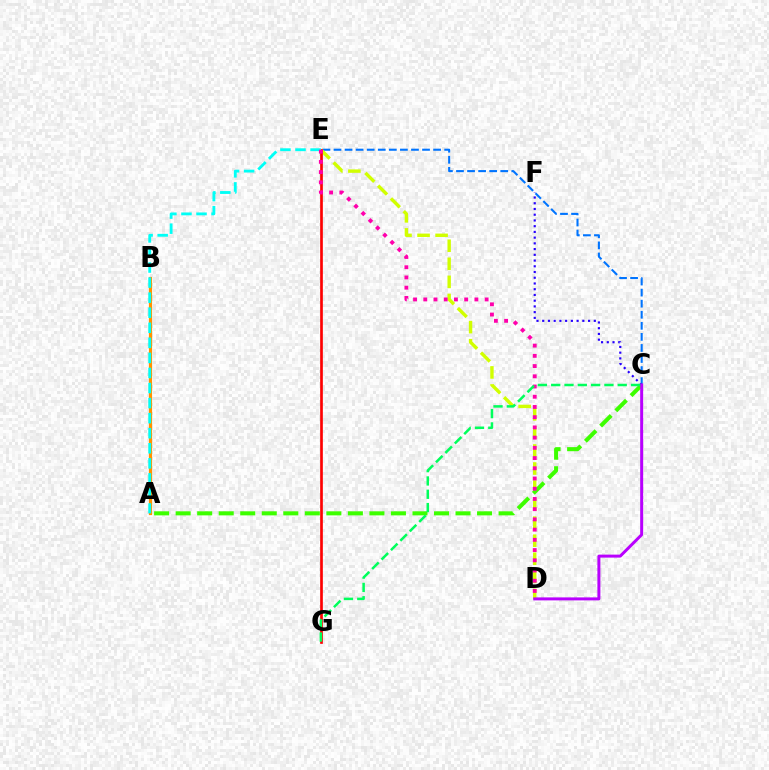{('C', 'E'): [{'color': '#0074ff', 'line_style': 'dashed', 'thickness': 1.5}], ('D', 'E'): [{'color': '#d1ff00', 'line_style': 'dashed', 'thickness': 2.45}, {'color': '#ff00ac', 'line_style': 'dotted', 'thickness': 2.78}], ('A', 'C'): [{'color': '#3dff00', 'line_style': 'dashed', 'thickness': 2.92}], ('A', 'B'): [{'color': '#ff9400', 'line_style': 'solid', 'thickness': 2.29}], ('E', 'G'): [{'color': '#ff0000', 'line_style': 'solid', 'thickness': 1.93}], ('C', 'F'): [{'color': '#2500ff', 'line_style': 'dotted', 'thickness': 1.56}], ('C', 'D'): [{'color': '#b900ff', 'line_style': 'solid', 'thickness': 2.14}], ('A', 'E'): [{'color': '#00fff6', 'line_style': 'dashed', 'thickness': 2.05}], ('C', 'G'): [{'color': '#00ff5c', 'line_style': 'dashed', 'thickness': 1.81}]}